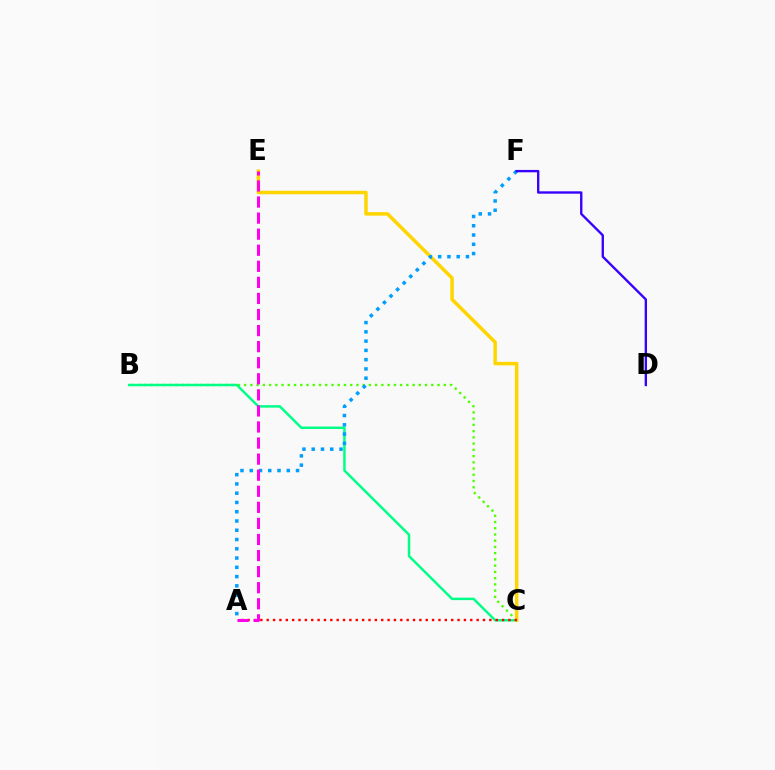{('B', 'C'): [{'color': '#4fff00', 'line_style': 'dotted', 'thickness': 1.7}, {'color': '#00ff86', 'line_style': 'solid', 'thickness': 1.77}], ('C', 'E'): [{'color': '#ffd500', 'line_style': 'solid', 'thickness': 2.51}], ('A', 'C'): [{'color': '#ff0000', 'line_style': 'dotted', 'thickness': 1.73}], ('A', 'F'): [{'color': '#009eff', 'line_style': 'dotted', 'thickness': 2.52}], ('A', 'E'): [{'color': '#ff00ed', 'line_style': 'dashed', 'thickness': 2.18}], ('D', 'F'): [{'color': '#3700ff', 'line_style': 'solid', 'thickness': 1.7}]}